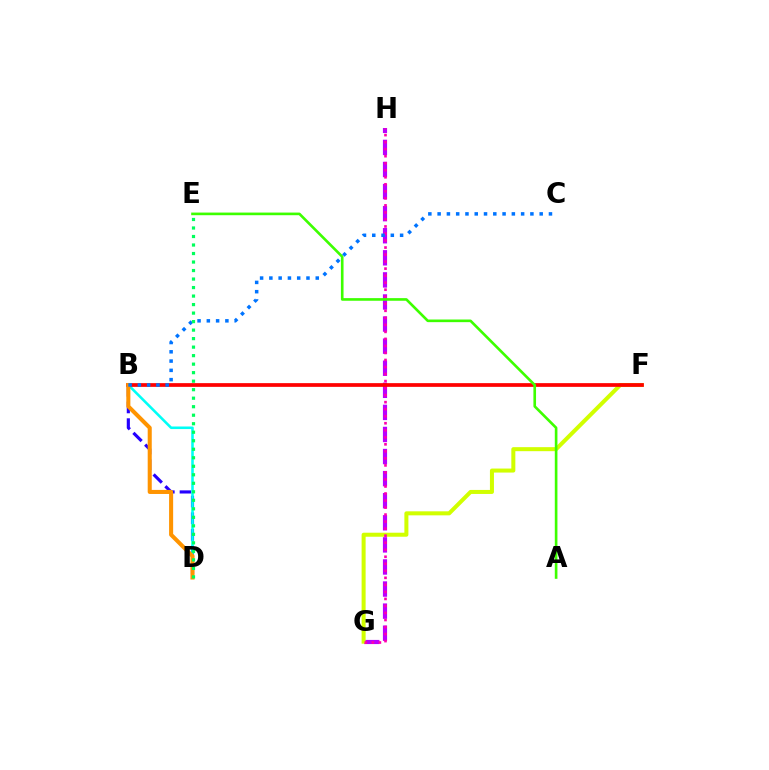{('G', 'H'): [{'color': '#b900ff', 'line_style': 'dashed', 'thickness': 3.0}, {'color': '#ff00ac', 'line_style': 'dotted', 'thickness': 1.91}], ('F', 'G'): [{'color': '#d1ff00', 'line_style': 'solid', 'thickness': 2.89}], ('B', 'D'): [{'color': '#2500ff', 'line_style': 'dashed', 'thickness': 2.26}, {'color': '#00fff6', 'line_style': 'solid', 'thickness': 1.85}, {'color': '#ff9400', 'line_style': 'solid', 'thickness': 2.92}], ('B', 'F'): [{'color': '#ff0000', 'line_style': 'solid', 'thickness': 2.68}], ('A', 'E'): [{'color': '#3dff00', 'line_style': 'solid', 'thickness': 1.9}], ('B', 'C'): [{'color': '#0074ff', 'line_style': 'dotted', 'thickness': 2.52}], ('D', 'E'): [{'color': '#00ff5c', 'line_style': 'dotted', 'thickness': 2.31}]}